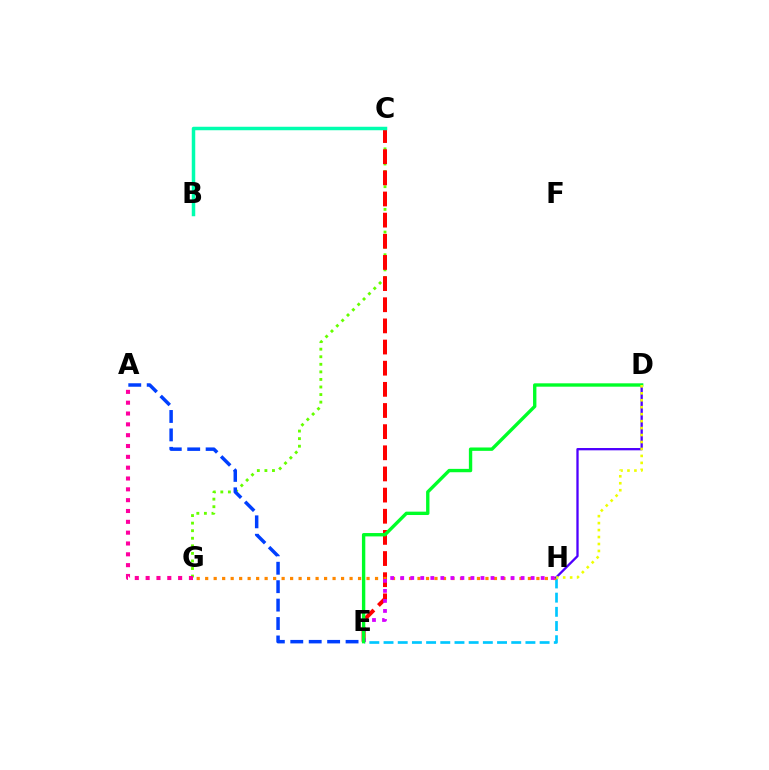{('C', 'G'): [{'color': '#66ff00', 'line_style': 'dotted', 'thickness': 2.05}], ('E', 'H'): [{'color': '#00c7ff', 'line_style': 'dashed', 'thickness': 1.93}, {'color': '#d600ff', 'line_style': 'dotted', 'thickness': 2.73}], ('C', 'E'): [{'color': '#ff0000', 'line_style': 'dashed', 'thickness': 2.87}], ('G', 'H'): [{'color': '#ff8800', 'line_style': 'dotted', 'thickness': 2.31}], ('A', 'E'): [{'color': '#003fff', 'line_style': 'dashed', 'thickness': 2.5}], ('D', 'H'): [{'color': '#4f00ff', 'line_style': 'solid', 'thickness': 1.66}, {'color': '#eeff00', 'line_style': 'dotted', 'thickness': 1.89}], ('B', 'C'): [{'color': '#00ffaf', 'line_style': 'solid', 'thickness': 2.51}], ('D', 'E'): [{'color': '#00ff27', 'line_style': 'solid', 'thickness': 2.43}], ('A', 'G'): [{'color': '#ff00a0', 'line_style': 'dotted', 'thickness': 2.94}]}